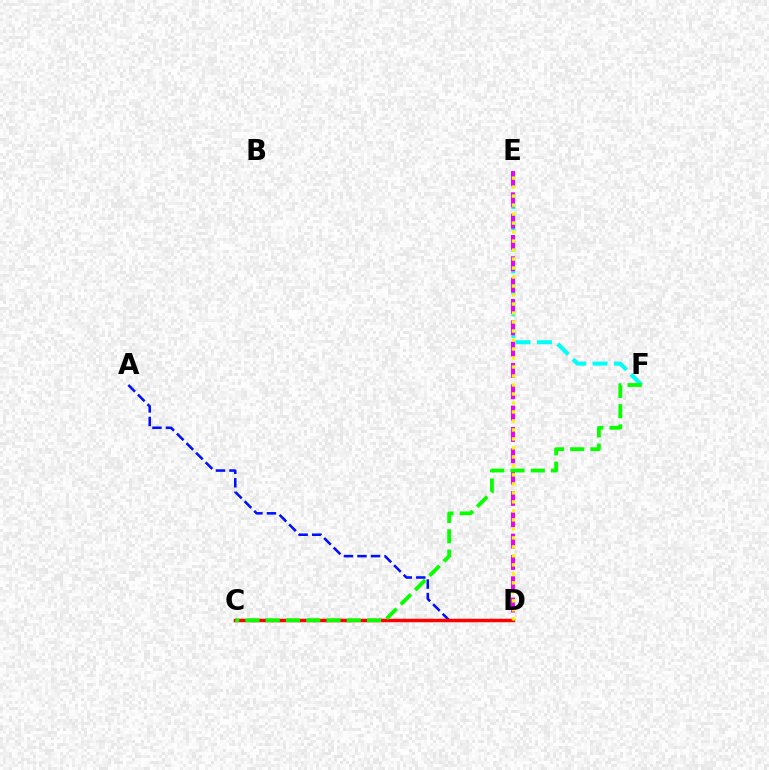{('E', 'F'): [{'color': '#00fff6', 'line_style': 'dashed', 'thickness': 2.92}], ('A', 'D'): [{'color': '#0010ff', 'line_style': 'dashed', 'thickness': 1.84}], ('D', 'E'): [{'color': '#ee00ff', 'line_style': 'dashed', 'thickness': 2.9}, {'color': '#fcf500', 'line_style': 'dotted', 'thickness': 2.44}], ('C', 'D'): [{'color': '#ff0000', 'line_style': 'solid', 'thickness': 2.5}], ('C', 'F'): [{'color': '#08ff00', 'line_style': 'dashed', 'thickness': 2.75}]}